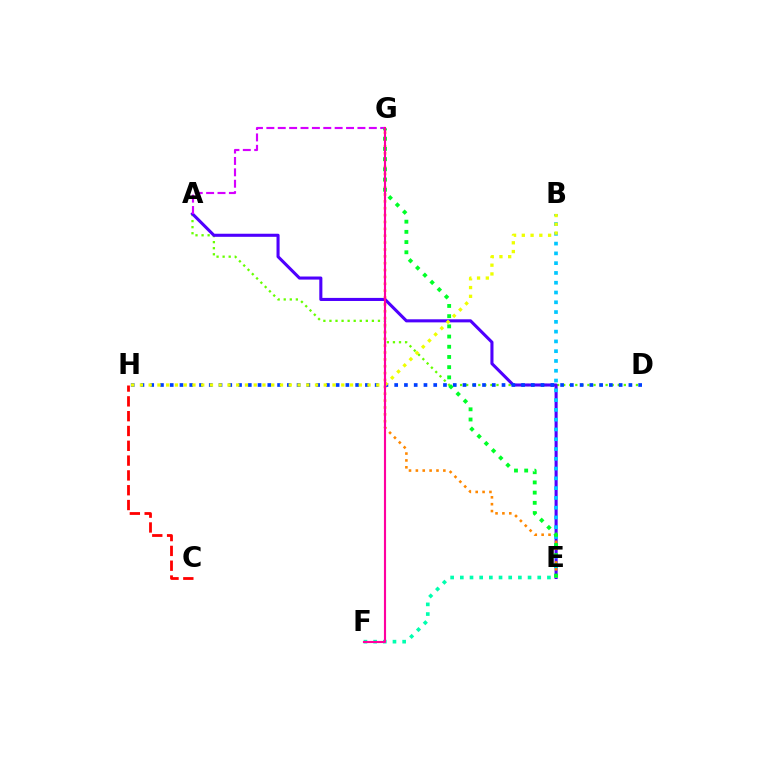{('C', 'H'): [{'color': '#ff0000', 'line_style': 'dashed', 'thickness': 2.01}], ('A', 'D'): [{'color': '#66ff00', 'line_style': 'dotted', 'thickness': 1.65}], ('A', 'E'): [{'color': '#4f00ff', 'line_style': 'solid', 'thickness': 2.22}], ('B', 'E'): [{'color': '#00c7ff', 'line_style': 'dotted', 'thickness': 2.66}], ('A', 'G'): [{'color': '#d600ff', 'line_style': 'dashed', 'thickness': 1.55}], ('E', 'G'): [{'color': '#ff8800', 'line_style': 'dotted', 'thickness': 1.87}, {'color': '#00ff27', 'line_style': 'dotted', 'thickness': 2.77}], ('D', 'H'): [{'color': '#003fff', 'line_style': 'dotted', 'thickness': 2.65}], ('B', 'H'): [{'color': '#eeff00', 'line_style': 'dotted', 'thickness': 2.38}], ('E', 'F'): [{'color': '#00ffaf', 'line_style': 'dotted', 'thickness': 2.63}], ('F', 'G'): [{'color': '#ff00a0', 'line_style': 'solid', 'thickness': 1.53}]}